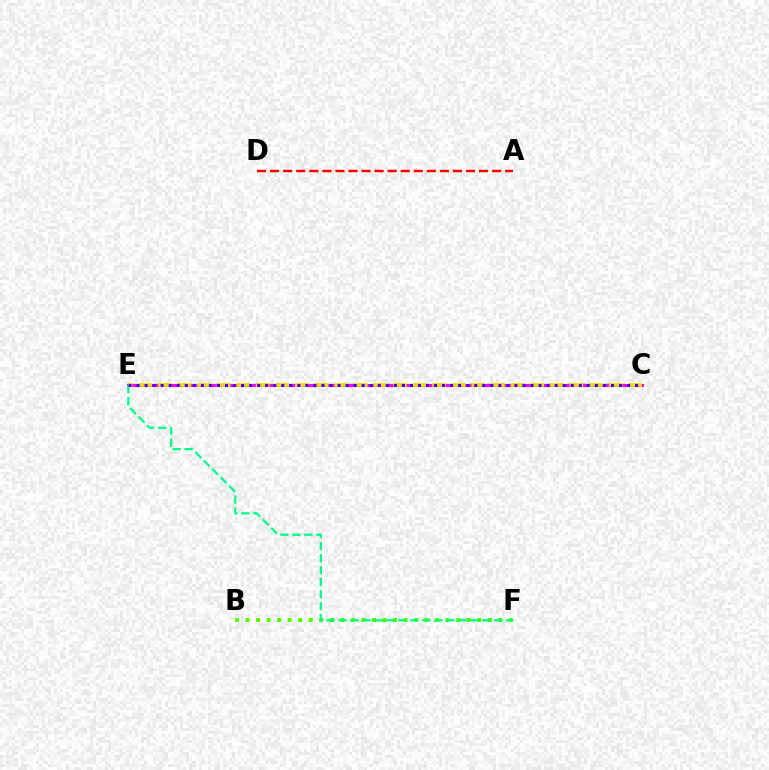{('C', 'E'): [{'color': '#009eff', 'line_style': 'dashed', 'thickness': 1.66}, {'color': '#ff00ed', 'line_style': 'solid', 'thickness': 2.17}, {'color': '#ffd500', 'line_style': 'dashed', 'thickness': 2.66}, {'color': '#3700ff', 'line_style': 'dotted', 'thickness': 2.18}], ('B', 'F'): [{'color': '#4fff00', 'line_style': 'dotted', 'thickness': 2.86}], ('E', 'F'): [{'color': '#00ff86', 'line_style': 'dashed', 'thickness': 1.63}], ('A', 'D'): [{'color': '#ff0000', 'line_style': 'dashed', 'thickness': 1.77}]}